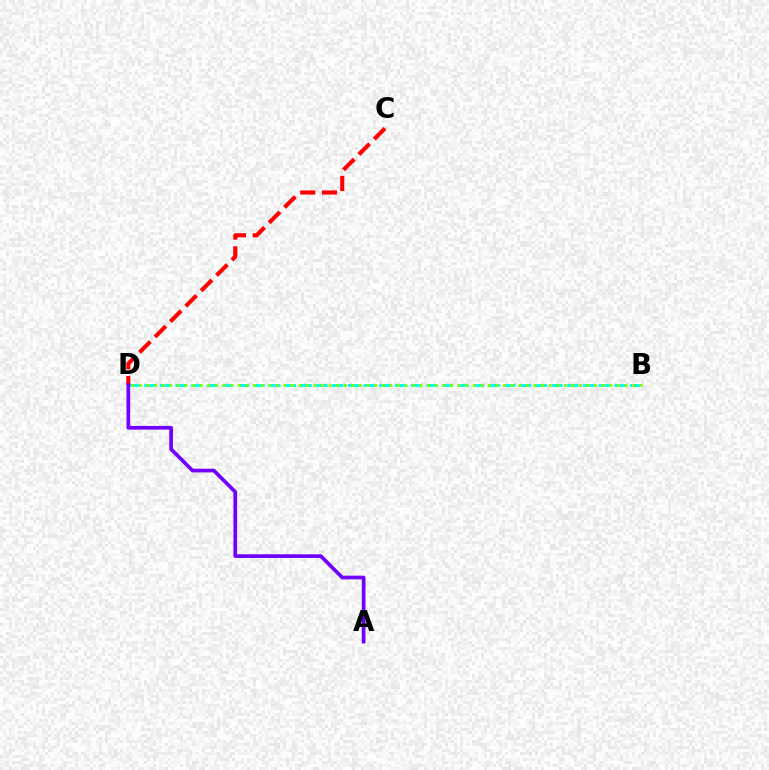{('B', 'D'): [{'color': '#00fff6', 'line_style': 'dashed', 'thickness': 2.13}, {'color': '#84ff00', 'line_style': 'dotted', 'thickness': 2.06}], ('C', 'D'): [{'color': '#ff0000', 'line_style': 'dashed', 'thickness': 2.95}], ('A', 'D'): [{'color': '#7200ff', 'line_style': 'solid', 'thickness': 2.66}]}